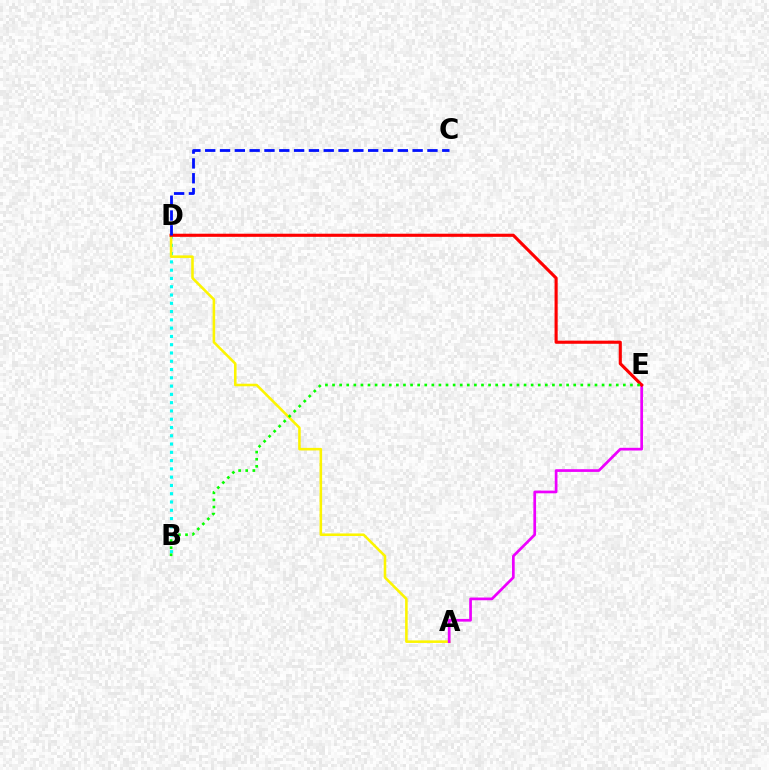{('B', 'D'): [{'color': '#00fff6', 'line_style': 'dotted', 'thickness': 2.25}], ('A', 'D'): [{'color': '#fcf500', 'line_style': 'solid', 'thickness': 1.84}], ('A', 'E'): [{'color': '#ee00ff', 'line_style': 'solid', 'thickness': 1.95}], ('D', 'E'): [{'color': '#ff0000', 'line_style': 'solid', 'thickness': 2.24}], ('C', 'D'): [{'color': '#0010ff', 'line_style': 'dashed', 'thickness': 2.01}], ('B', 'E'): [{'color': '#08ff00', 'line_style': 'dotted', 'thickness': 1.93}]}